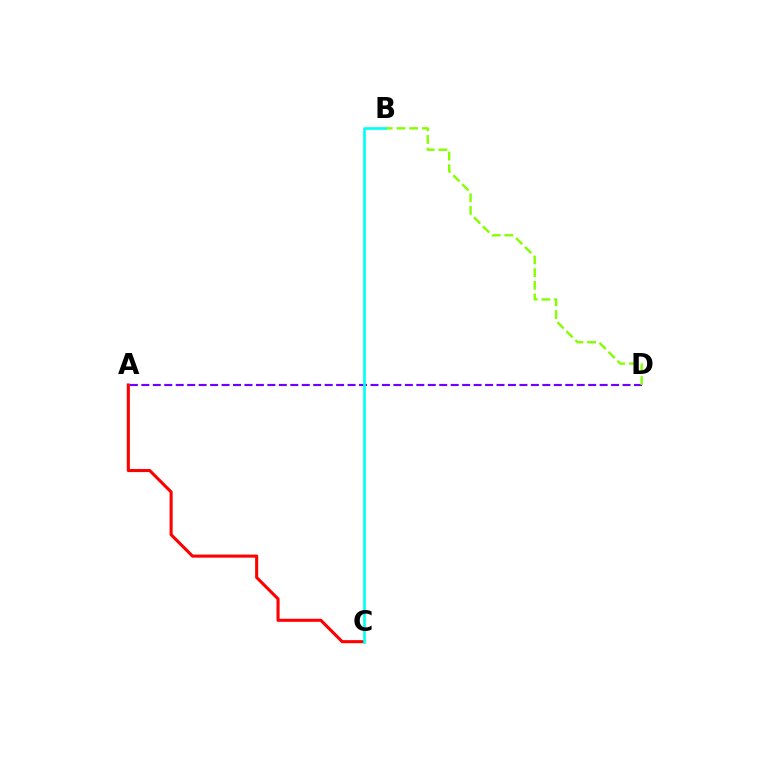{('A', 'D'): [{'color': '#7200ff', 'line_style': 'dashed', 'thickness': 1.56}], ('B', 'D'): [{'color': '#84ff00', 'line_style': 'dashed', 'thickness': 1.72}], ('A', 'C'): [{'color': '#ff0000', 'line_style': 'solid', 'thickness': 2.22}], ('B', 'C'): [{'color': '#00fff6', 'line_style': 'solid', 'thickness': 1.92}]}